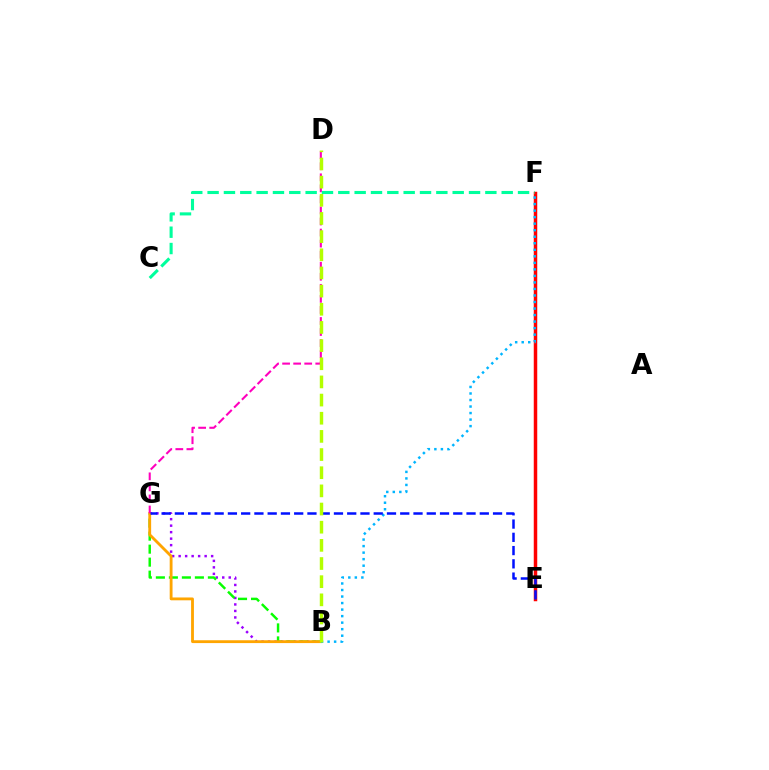{('B', 'G'): [{'color': '#9b00ff', 'line_style': 'dotted', 'thickness': 1.77}, {'color': '#08ff00', 'line_style': 'dashed', 'thickness': 1.77}, {'color': '#ffa500', 'line_style': 'solid', 'thickness': 2.04}], ('E', 'F'): [{'color': '#ff0000', 'line_style': 'solid', 'thickness': 2.51}], ('D', 'G'): [{'color': '#ff00bd', 'line_style': 'dashed', 'thickness': 1.5}], ('B', 'F'): [{'color': '#00b5ff', 'line_style': 'dotted', 'thickness': 1.77}], ('E', 'G'): [{'color': '#0010ff', 'line_style': 'dashed', 'thickness': 1.8}], ('B', 'D'): [{'color': '#b3ff00', 'line_style': 'dashed', 'thickness': 2.47}], ('C', 'F'): [{'color': '#00ff9d', 'line_style': 'dashed', 'thickness': 2.22}]}